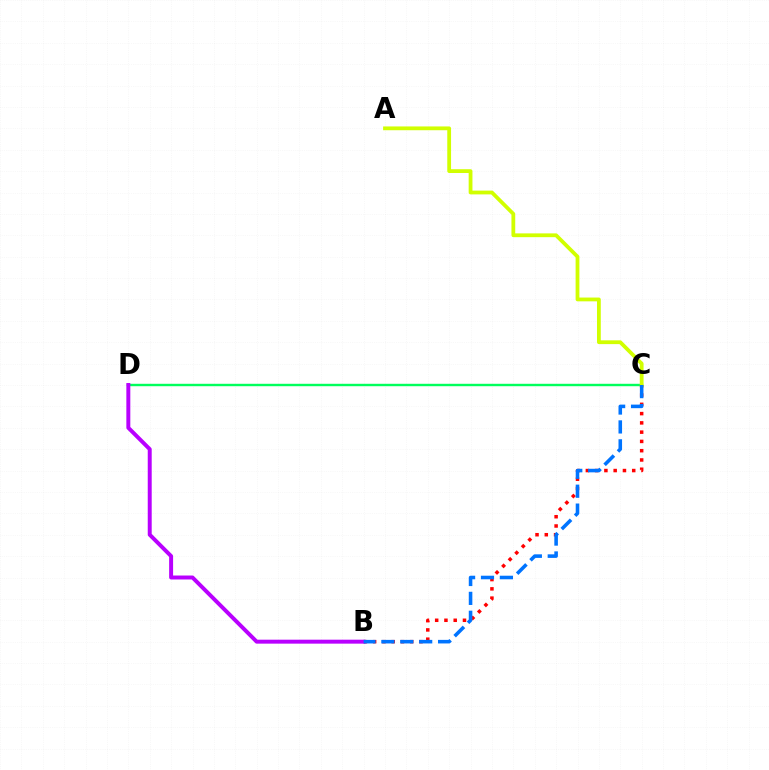{('C', 'D'): [{'color': '#00ff5c', 'line_style': 'solid', 'thickness': 1.74}], ('B', 'C'): [{'color': '#ff0000', 'line_style': 'dotted', 'thickness': 2.52}, {'color': '#0074ff', 'line_style': 'dashed', 'thickness': 2.57}], ('A', 'C'): [{'color': '#d1ff00', 'line_style': 'solid', 'thickness': 2.73}], ('B', 'D'): [{'color': '#b900ff', 'line_style': 'solid', 'thickness': 2.85}]}